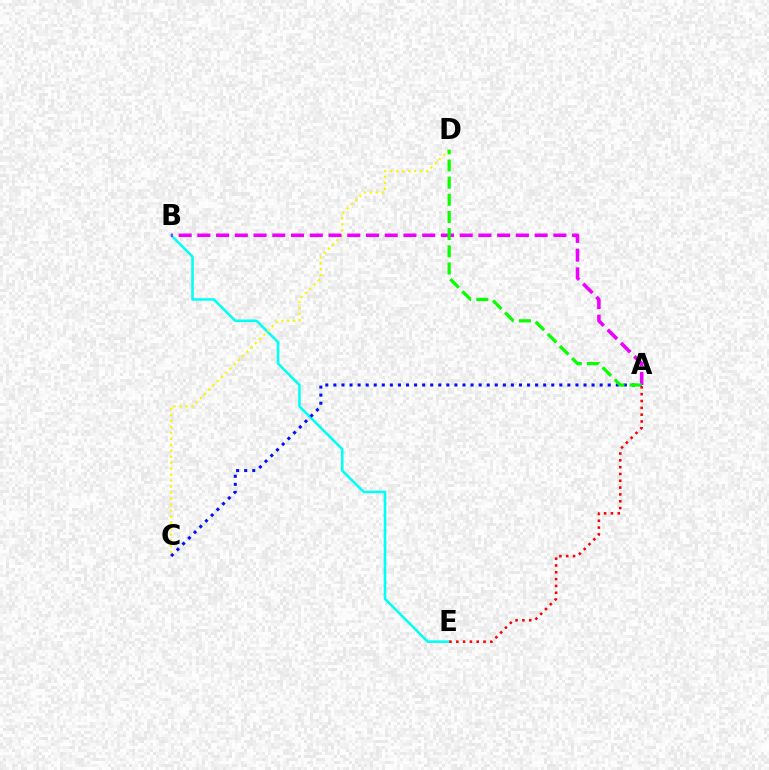{('B', 'E'): [{'color': '#00fff6', 'line_style': 'solid', 'thickness': 1.84}], ('C', 'D'): [{'color': '#fcf500', 'line_style': 'dotted', 'thickness': 1.62}], ('A', 'C'): [{'color': '#0010ff', 'line_style': 'dotted', 'thickness': 2.19}], ('A', 'B'): [{'color': '#ee00ff', 'line_style': 'dashed', 'thickness': 2.55}], ('A', 'D'): [{'color': '#08ff00', 'line_style': 'dashed', 'thickness': 2.33}], ('A', 'E'): [{'color': '#ff0000', 'line_style': 'dotted', 'thickness': 1.85}]}